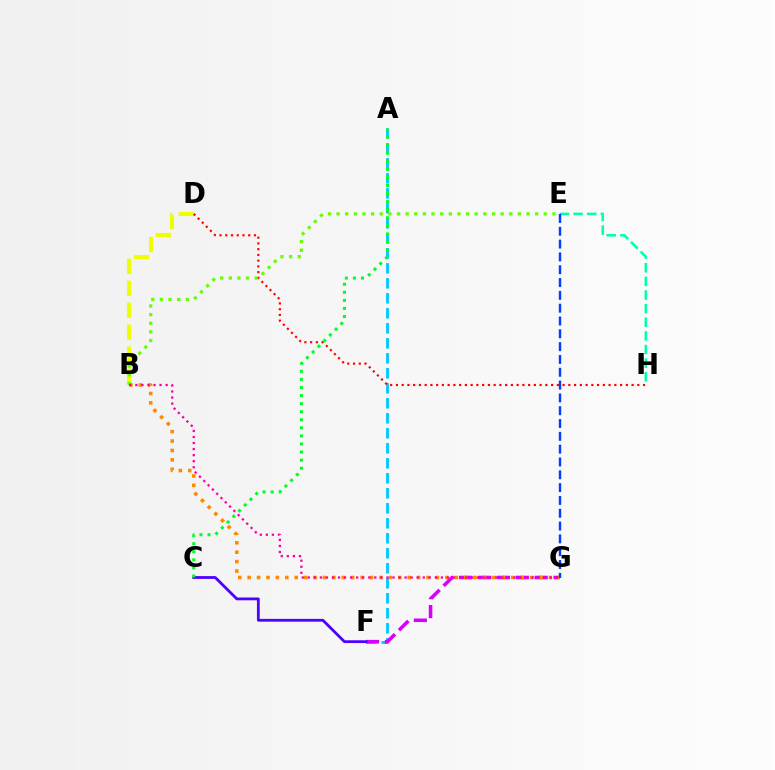{('A', 'F'): [{'color': '#00c7ff', 'line_style': 'dashed', 'thickness': 2.04}], ('E', 'H'): [{'color': '#00ffaf', 'line_style': 'dashed', 'thickness': 1.85}], ('B', 'D'): [{'color': '#eeff00', 'line_style': 'dashed', 'thickness': 2.98}], ('D', 'H'): [{'color': '#ff0000', 'line_style': 'dotted', 'thickness': 1.56}], ('F', 'G'): [{'color': '#d600ff', 'line_style': 'dashed', 'thickness': 2.56}], ('B', 'E'): [{'color': '#66ff00', 'line_style': 'dotted', 'thickness': 2.35}], ('B', 'G'): [{'color': '#ff8800', 'line_style': 'dotted', 'thickness': 2.56}, {'color': '#ff00a0', 'line_style': 'dotted', 'thickness': 1.64}], ('E', 'G'): [{'color': '#003fff', 'line_style': 'dashed', 'thickness': 1.74}], ('C', 'F'): [{'color': '#4f00ff', 'line_style': 'solid', 'thickness': 2.01}], ('A', 'C'): [{'color': '#00ff27', 'line_style': 'dotted', 'thickness': 2.19}]}